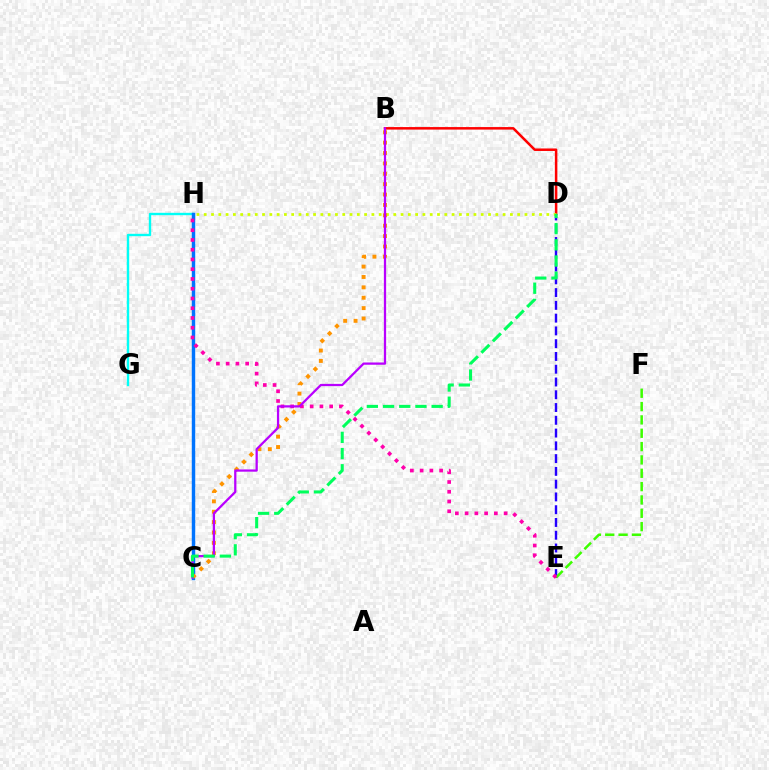{('D', 'E'): [{'color': '#2500ff', 'line_style': 'dashed', 'thickness': 1.73}], ('B', 'D'): [{'color': '#ff0000', 'line_style': 'solid', 'thickness': 1.81}], ('G', 'H'): [{'color': '#00fff6', 'line_style': 'solid', 'thickness': 1.71}], ('D', 'H'): [{'color': '#d1ff00', 'line_style': 'dotted', 'thickness': 1.98}], ('C', 'H'): [{'color': '#0074ff', 'line_style': 'solid', 'thickness': 2.48}], ('B', 'C'): [{'color': '#ff9400', 'line_style': 'dotted', 'thickness': 2.82}, {'color': '#b900ff', 'line_style': 'solid', 'thickness': 1.63}], ('E', 'F'): [{'color': '#3dff00', 'line_style': 'dashed', 'thickness': 1.81}], ('E', 'H'): [{'color': '#ff00ac', 'line_style': 'dotted', 'thickness': 2.65}], ('C', 'D'): [{'color': '#00ff5c', 'line_style': 'dashed', 'thickness': 2.2}]}